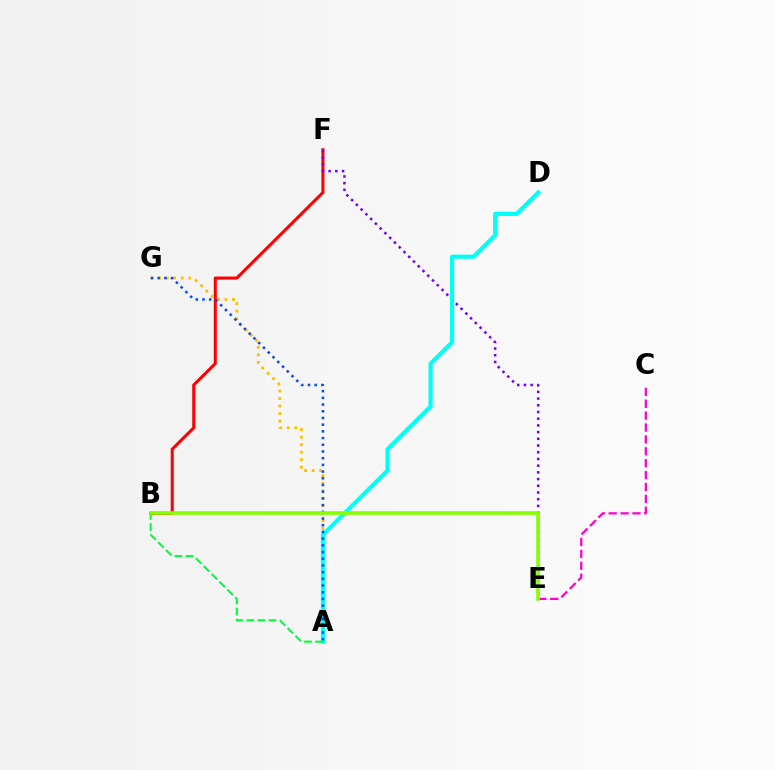{('B', 'F'): [{'color': '#ff0000', 'line_style': 'solid', 'thickness': 2.19}], ('E', 'F'): [{'color': '#7200ff', 'line_style': 'dotted', 'thickness': 1.82}], ('C', 'E'): [{'color': '#ff00cf', 'line_style': 'dashed', 'thickness': 1.62}], ('A', 'G'): [{'color': '#ffbd00', 'line_style': 'dotted', 'thickness': 2.04}, {'color': '#004bff', 'line_style': 'dotted', 'thickness': 1.82}], ('A', 'D'): [{'color': '#00fff6', 'line_style': 'solid', 'thickness': 2.97}], ('A', 'B'): [{'color': '#00ff39', 'line_style': 'dashed', 'thickness': 1.51}], ('B', 'E'): [{'color': '#84ff00', 'line_style': 'solid', 'thickness': 2.57}]}